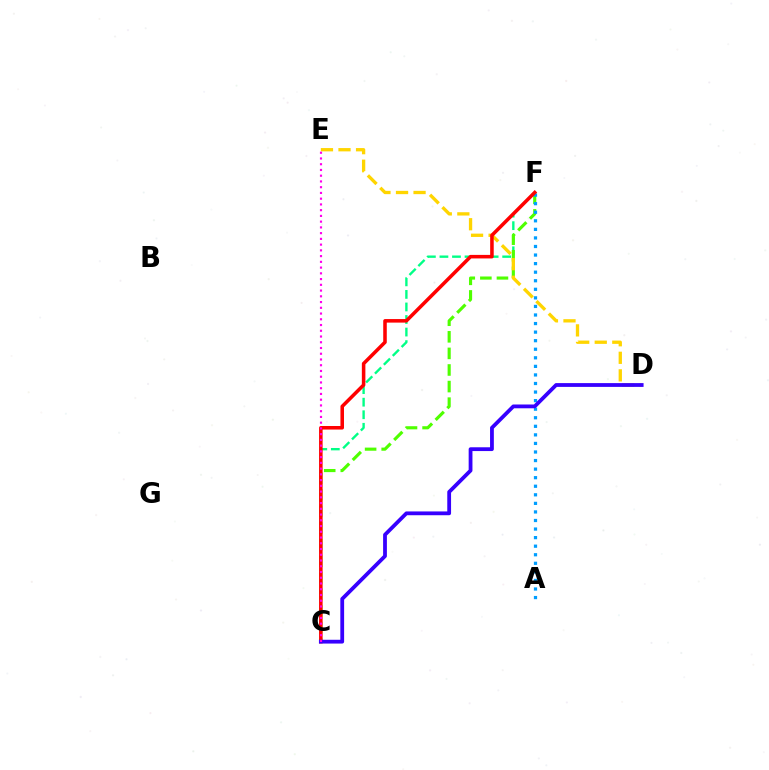{('C', 'F'): [{'color': '#00ff86', 'line_style': 'dashed', 'thickness': 1.7}, {'color': '#4fff00', 'line_style': 'dashed', 'thickness': 2.25}, {'color': '#ff0000', 'line_style': 'solid', 'thickness': 2.55}], ('A', 'F'): [{'color': '#009eff', 'line_style': 'dotted', 'thickness': 2.33}], ('D', 'E'): [{'color': '#ffd500', 'line_style': 'dashed', 'thickness': 2.38}], ('C', 'D'): [{'color': '#3700ff', 'line_style': 'solid', 'thickness': 2.73}], ('C', 'E'): [{'color': '#ff00ed', 'line_style': 'dotted', 'thickness': 1.56}]}